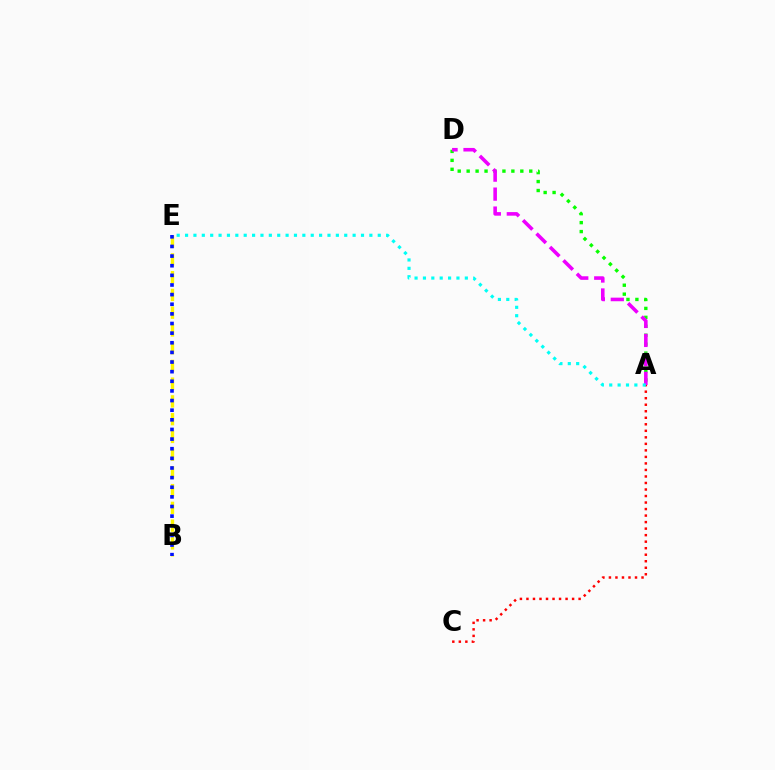{('A', 'D'): [{'color': '#08ff00', 'line_style': 'dotted', 'thickness': 2.43}, {'color': '#ee00ff', 'line_style': 'dashed', 'thickness': 2.58}], ('A', 'C'): [{'color': '#ff0000', 'line_style': 'dotted', 'thickness': 1.77}], ('B', 'E'): [{'color': '#fcf500', 'line_style': 'dashed', 'thickness': 2.41}, {'color': '#0010ff', 'line_style': 'dotted', 'thickness': 2.62}], ('A', 'E'): [{'color': '#00fff6', 'line_style': 'dotted', 'thickness': 2.28}]}